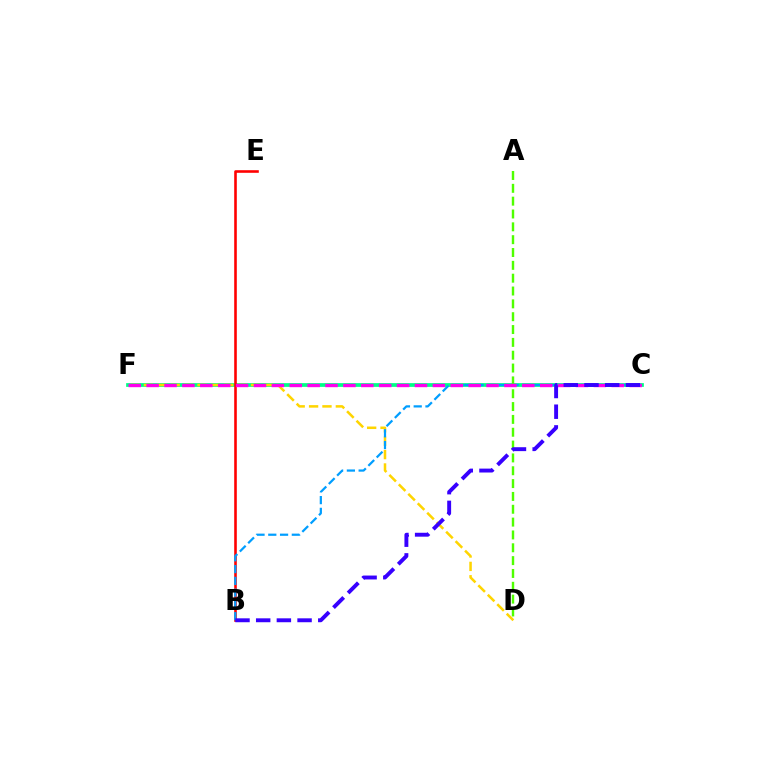{('C', 'F'): [{'color': '#00ff86', 'line_style': 'solid', 'thickness': 2.69}, {'color': '#ff00ed', 'line_style': 'dashed', 'thickness': 2.43}], ('A', 'D'): [{'color': '#4fff00', 'line_style': 'dashed', 'thickness': 1.74}], ('B', 'E'): [{'color': '#ff0000', 'line_style': 'solid', 'thickness': 1.88}], ('D', 'F'): [{'color': '#ffd500', 'line_style': 'dashed', 'thickness': 1.82}], ('B', 'C'): [{'color': '#009eff', 'line_style': 'dashed', 'thickness': 1.6}, {'color': '#3700ff', 'line_style': 'dashed', 'thickness': 2.81}]}